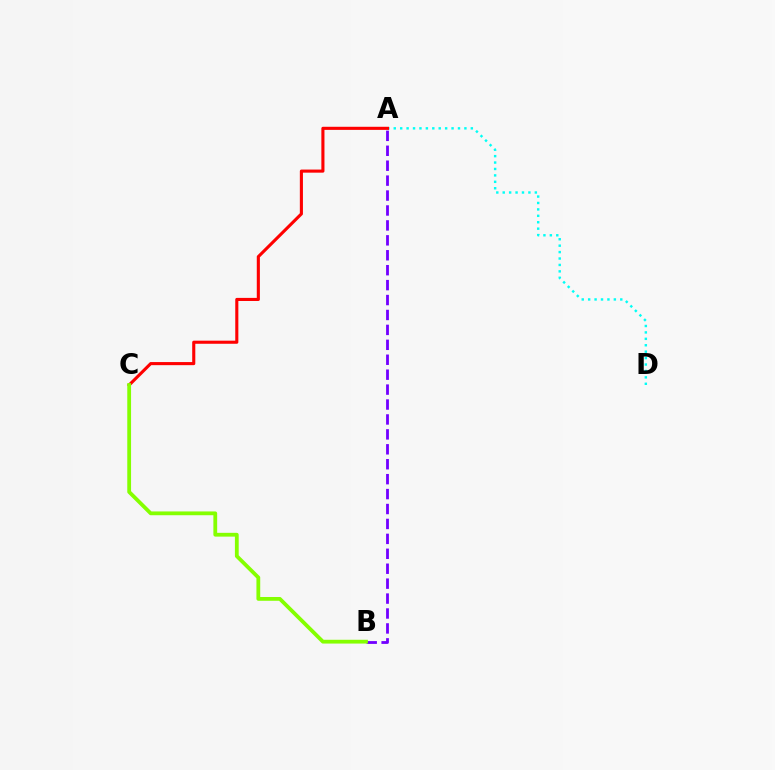{('A', 'D'): [{'color': '#00fff6', 'line_style': 'dotted', 'thickness': 1.74}], ('A', 'C'): [{'color': '#ff0000', 'line_style': 'solid', 'thickness': 2.23}], ('A', 'B'): [{'color': '#7200ff', 'line_style': 'dashed', 'thickness': 2.03}], ('B', 'C'): [{'color': '#84ff00', 'line_style': 'solid', 'thickness': 2.73}]}